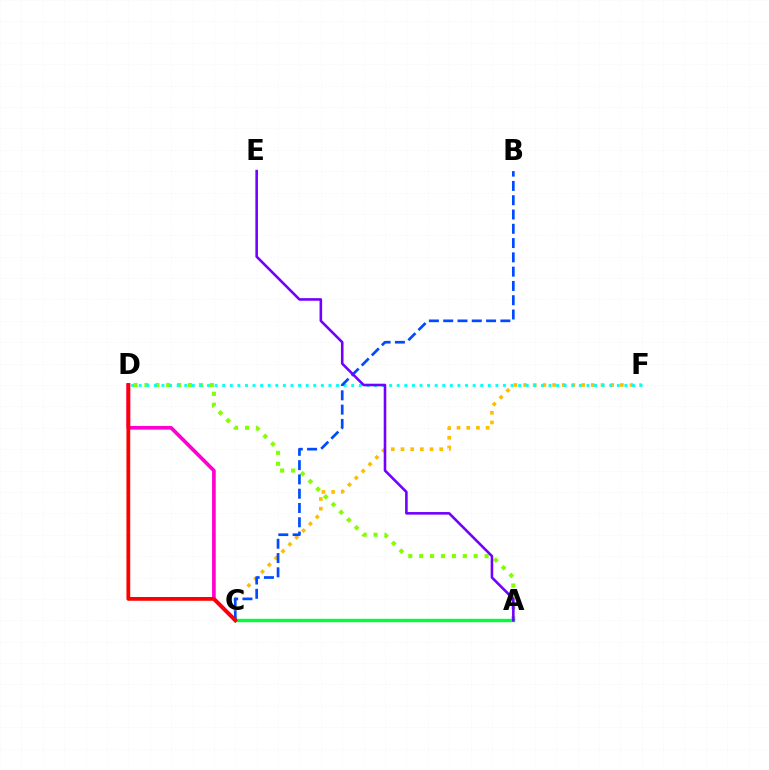{('A', 'D'): [{'color': '#84ff00', 'line_style': 'dotted', 'thickness': 2.96}], ('C', 'F'): [{'color': '#ffbd00', 'line_style': 'dotted', 'thickness': 2.63}], ('C', 'D'): [{'color': '#ff00cf', 'line_style': 'solid', 'thickness': 2.63}, {'color': '#ff0000', 'line_style': 'solid', 'thickness': 2.72}], ('D', 'F'): [{'color': '#00fff6', 'line_style': 'dotted', 'thickness': 2.06}], ('A', 'C'): [{'color': '#00ff39', 'line_style': 'solid', 'thickness': 2.45}], ('B', 'C'): [{'color': '#004bff', 'line_style': 'dashed', 'thickness': 1.94}], ('A', 'E'): [{'color': '#7200ff', 'line_style': 'solid', 'thickness': 1.87}]}